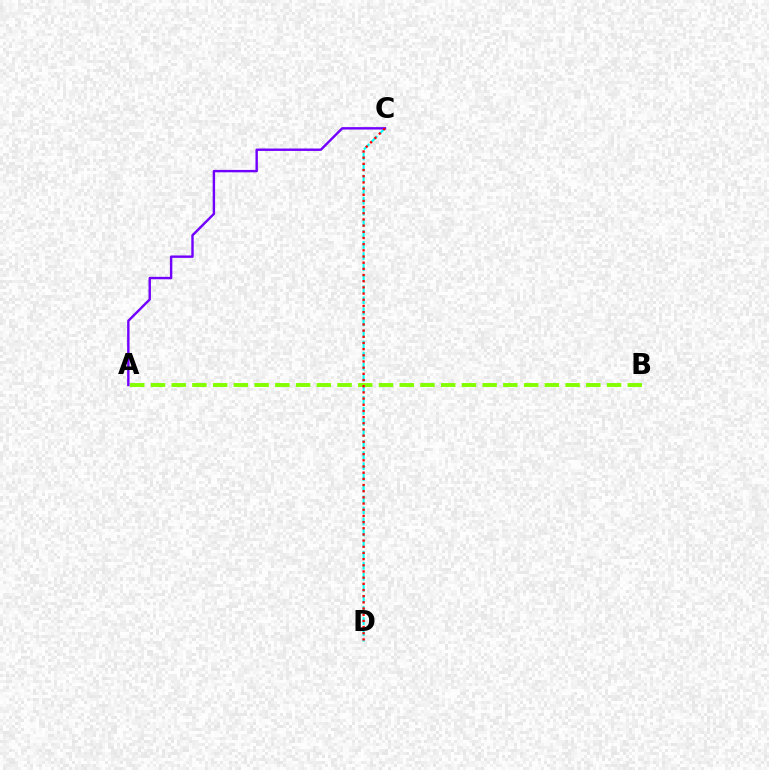{('C', 'D'): [{'color': '#00fff6', 'line_style': 'dashed', 'thickness': 1.5}, {'color': '#ff0000', 'line_style': 'dotted', 'thickness': 1.68}], ('A', 'C'): [{'color': '#7200ff', 'line_style': 'solid', 'thickness': 1.74}], ('A', 'B'): [{'color': '#84ff00', 'line_style': 'dashed', 'thickness': 2.82}]}